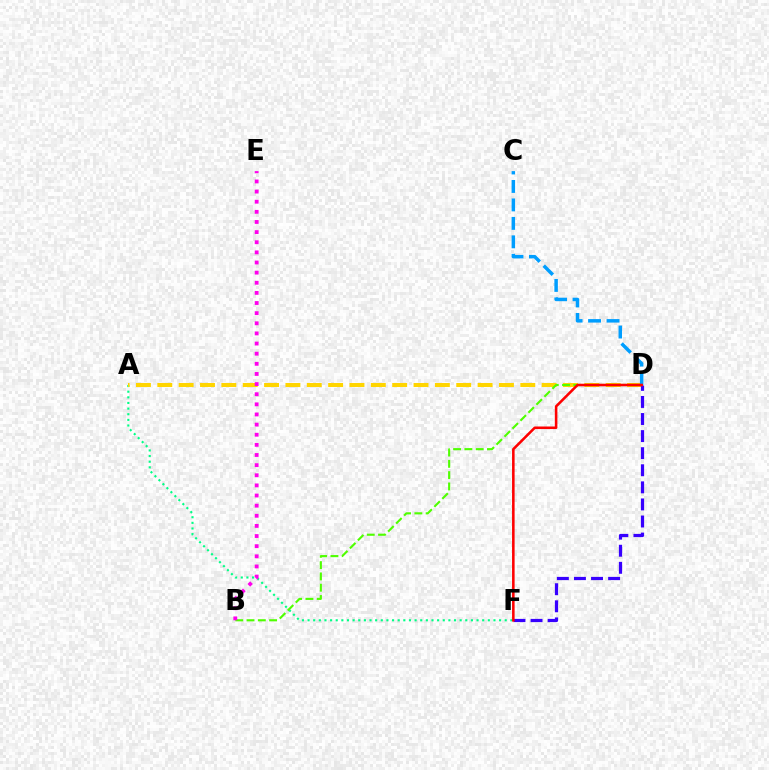{('A', 'F'): [{'color': '#00ff86', 'line_style': 'dotted', 'thickness': 1.53}], ('A', 'D'): [{'color': '#ffd500', 'line_style': 'dashed', 'thickness': 2.9}], ('B', 'D'): [{'color': '#4fff00', 'line_style': 'dashed', 'thickness': 1.53}], ('D', 'F'): [{'color': '#3700ff', 'line_style': 'dashed', 'thickness': 2.32}, {'color': '#ff0000', 'line_style': 'solid', 'thickness': 1.84}], ('C', 'D'): [{'color': '#009eff', 'line_style': 'dashed', 'thickness': 2.51}], ('B', 'E'): [{'color': '#ff00ed', 'line_style': 'dotted', 'thickness': 2.75}]}